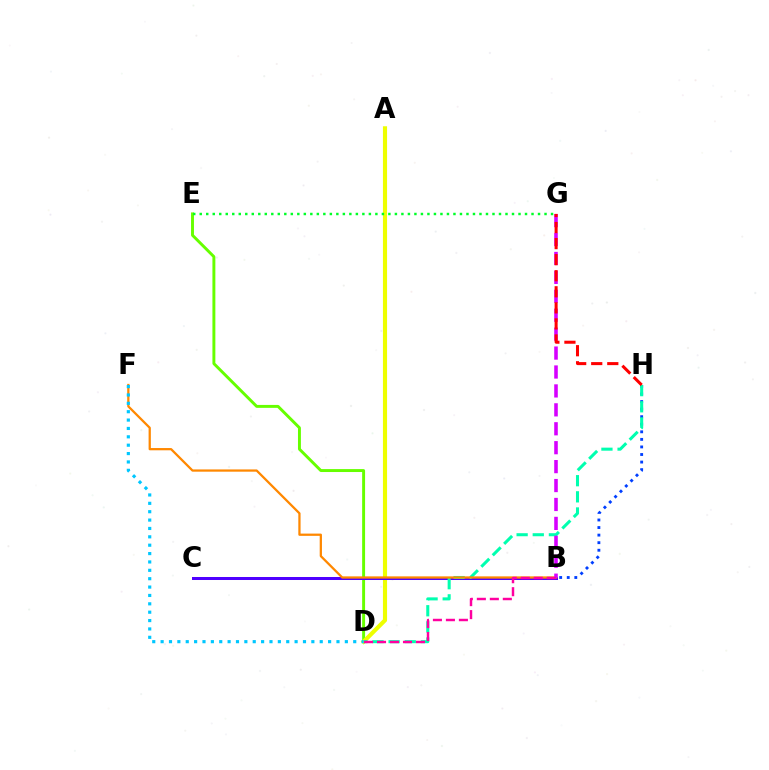{('B', 'H'): [{'color': '#003fff', 'line_style': 'dotted', 'thickness': 2.06}], ('D', 'E'): [{'color': '#66ff00', 'line_style': 'solid', 'thickness': 2.11}], ('A', 'D'): [{'color': '#eeff00', 'line_style': 'solid', 'thickness': 2.97}], ('B', 'C'): [{'color': '#4f00ff', 'line_style': 'solid', 'thickness': 2.16}], ('D', 'H'): [{'color': '#00ffaf', 'line_style': 'dashed', 'thickness': 2.19}], ('E', 'G'): [{'color': '#00ff27', 'line_style': 'dotted', 'thickness': 1.77}], ('B', 'F'): [{'color': '#ff8800', 'line_style': 'solid', 'thickness': 1.63}], ('B', 'G'): [{'color': '#d600ff', 'line_style': 'dashed', 'thickness': 2.57}], ('B', 'D'): [{'color': '#ff00a0', 'line_style': 'dashed', 'thickness': 1.76}], ('D', 'F'): [{'color': '#00c7ff', 'line_style': 'dotted', 'thickness': 2.28}], ('G', 'H'): [{'color': '#ff0000', 'line_style': 'dashed', 'thickness': 2.18}]}